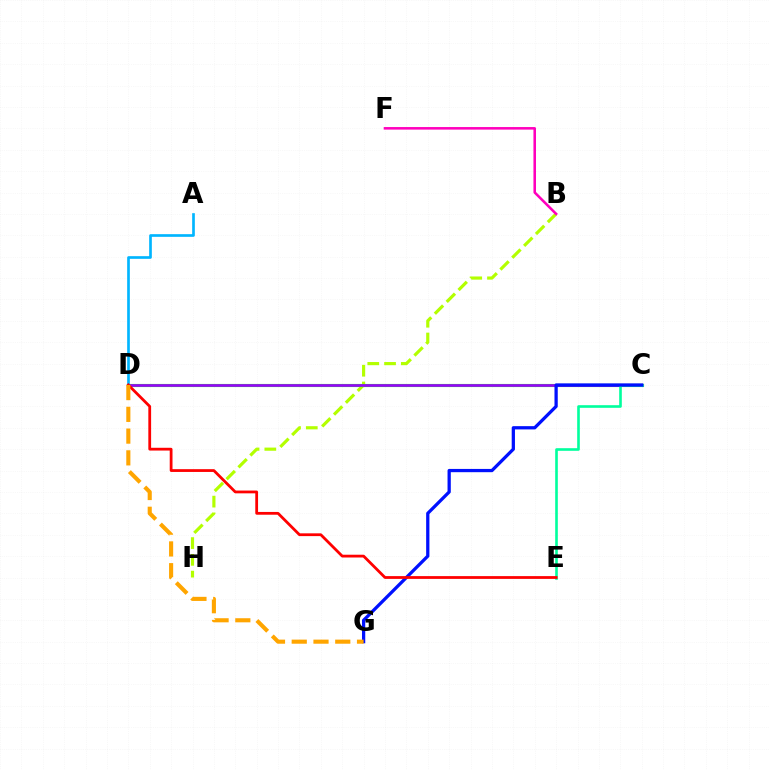{('B', 'H'): [{'color': '#b3ff00', 'line_style': 'dashed', 'thickness': 2.28}], ('C', 'D'): [{'color': '#08ff00', 'line_style': 'solid', 'thickness': 2.24}, {'color': '#9b00ff', 'line_style': 'solid', 'thickness': 1.88}], ('A', 'D'): [{'color': '#00b5ff', 'line_style': 'solid', 'thickness': 1.92}], ('C', 'E'): [{'color': '#00ff9d', 'line_style': 'solid', 'thickness': 1.89}], ('C', 'G'): [{'color': '#0010ff', 'line_style': 'solid', 'thickness': 2.35}], ('D', 'E'): [{'color': '#ff0000', 'line_style': 'solid', 'thickness': 2.0}], ('B', 'F'): [{'color': '#ff00bd', 'line_style': 'solid', 'thickness': 1.84}], ('D', 'G'): [{'color': '#ffa500', 'line_style': 'dashed', 'thickness': 2.96}]}